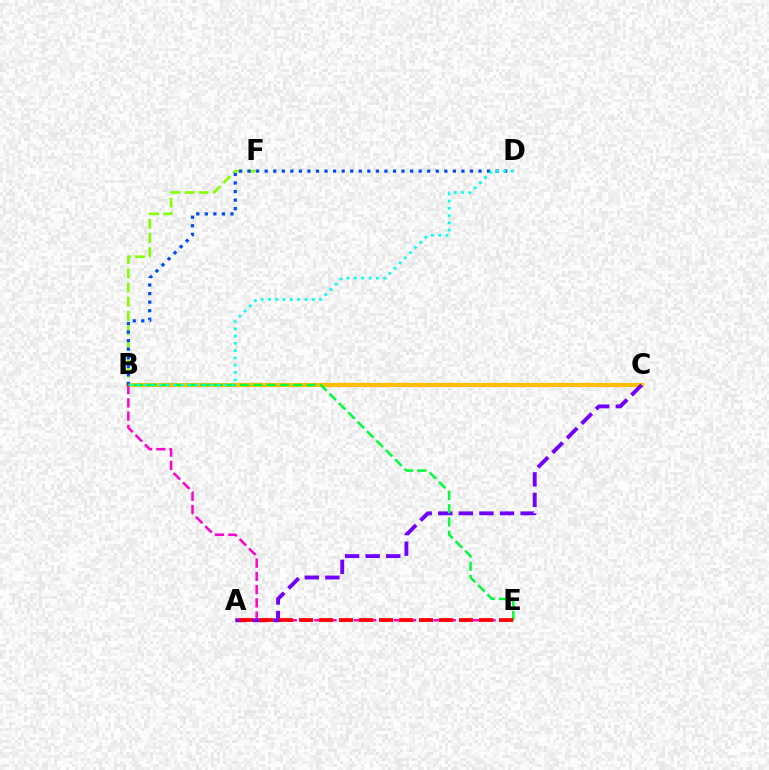{('B', 'F'): [{'color': '#84ff00', 'line_style': 'dashed', 'thickness': 1.93}], ('B', 'C'): [{'color': '#ffbd00', 'line_style': 'solid', 'thickness': 2.98}], ('B', 'D'): [{'color': '#004bff', 'line_style': 'dotted', 'thickness': 2.32}, {'color': '#00fff6', 'line_style': 'dotted', 'thickness': 1.98}], ('B', 'E'): [{'color': '#ff00cf', 'line_style': 'dashed', 'thickness': 1.8}, {'color': '#00ff39', 'line_style': 'dashed', 'thickness': 1.8}], ('A', 'C'): [{'color': '#7200ff', 'line_style': 'dashed', 'thickness': 2.79}], ('A', 'E'): [{'color': '#ff0000', 'line_style': 'dashed', 'thickness': 2.72}]}